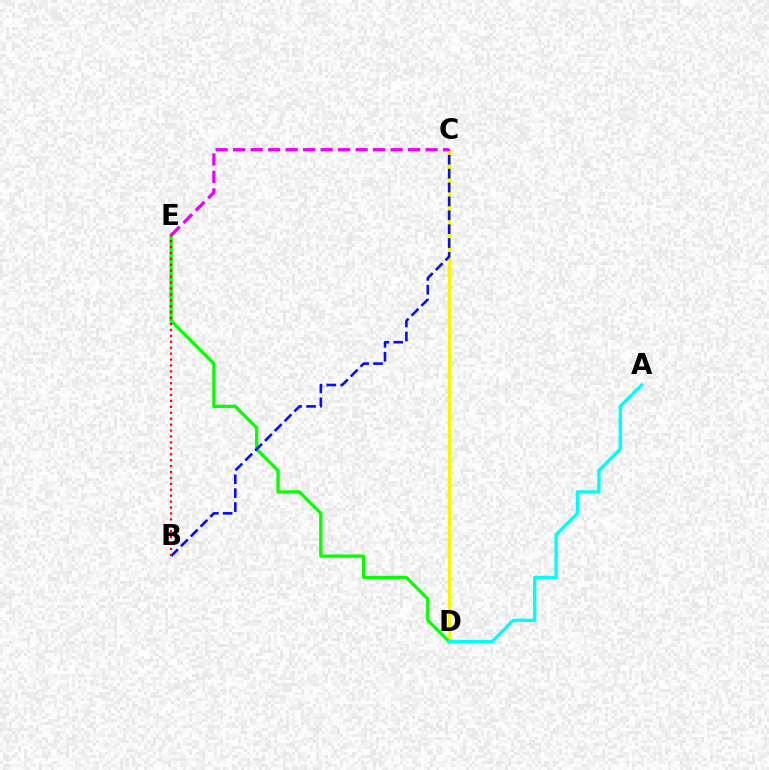{('C', 'D'): [{'color': '#fcf500', 'line_style': 'solid', 'thickness': 2.33}], ('D', 'E'): [{'color': '#08ff00', 'line_style': 'solid', 'thickness': 2.38}], ('B', 'C'): [{'color': '#0010ff', 'line_style': 'dashed', 'thickness': 1.89}], ('B', 'E'): [{'color': '#ff0000', 'line_style': 'dotted', 'thickness': 1.61}], ('C', 'E'): [{'color': '#ee00ff', 'line_style': 'dashed', 'thickness': 2.38}], ('A', 'D'): [{'color': '#00fff6', 'line_style': 'solid', 'thickness': 2.41}]}